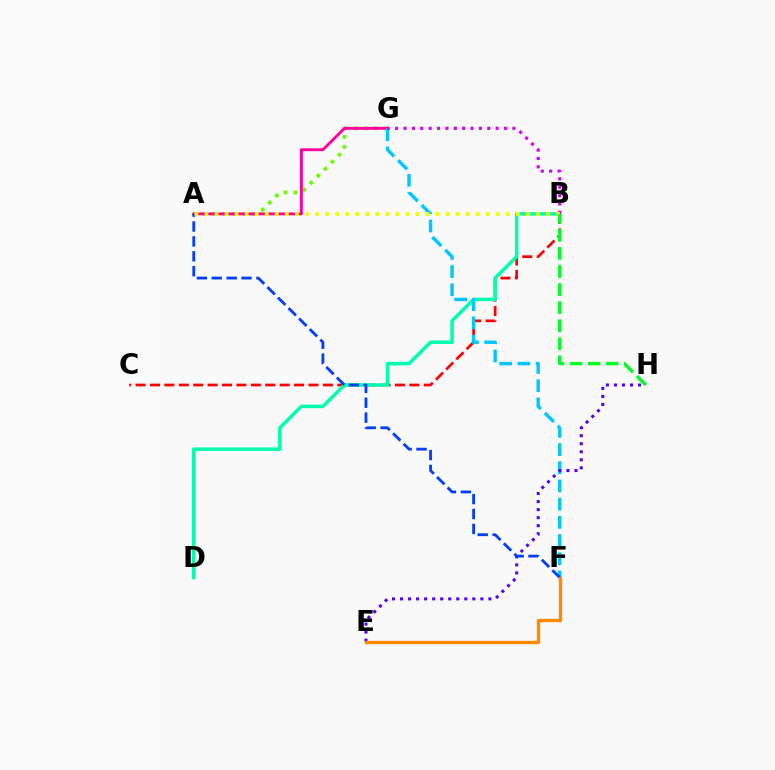{('A', 'G'): [{'color': '#66ff00', 'line_style': 'dotted', 'thickness': 2.7}, {'color': '#ff00a0', 'line_style': 'solid', 'thickness': 2.08}], ('B', 'C'): [{'color': '#ff0000', 'line_style': 'dashed', 'thickness': 1.96}], ('B', 'D'): [{'color': '#00ffaf', 'line_style': 'solid', 'thickness': 2.55}], ('F', 'G'): [{'color': '#00c7ff', 'line_style': 'dashed', 'thickness': 2.47}], ('B', 'G'): [{'color': '#d600ff', 'line_style': 'dotted', 'thickness': 2.28}], ('E', 'H'): [{'color': '#4f00ff', 'line_style': 'dotted', 'thickness': 2.18}], ('A', 'F'): [{'color': '#003fff', 'line_style': 'dashed', 'thickness': 2.03}], ('A', 'B'): [{'color': '#eeff00', 'line_style': 'dotted', 'thickness': 2.73}], ('B', 'H'): [{'color': '#00ff27', 'line_style': 'dashed', 'thickness': 2.46}], ('E', 'F'): [{'color': '#ff8800', 'line_style': 'solid', 'thickness': 2.41}]}